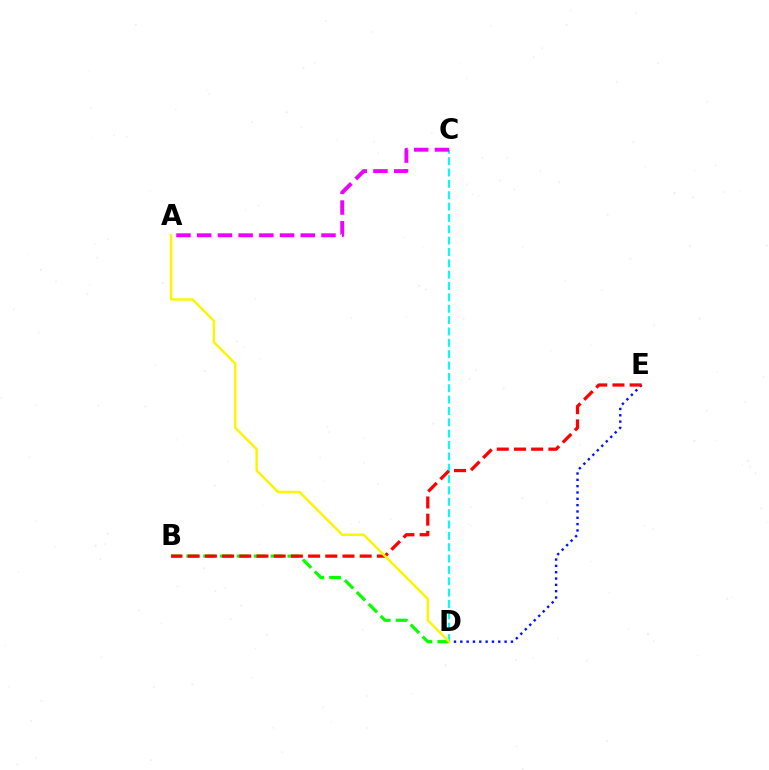{('C', 'D'): [{'color': '#00fff6', 'line_style': 'dashed', 'thickness': 1.54}], ('D', 'E'): [{'color': '#0010ff', 'line_style': 'dotted', 'thickness': 1.72}], ('A', 'C'): [{'color': '#ee00ff', 'line_style': 'dashed', 'thickness': 2.81}], ('B', 'D'): [{'color': '#08ff00', 'line_style': 'dashed', 'thickness': 2.29}], ('B', 'E'): [{'color': '#ff0000', 'line_style': 'dashed', 'thickness': 2.34}], ('A', 'D'): [{'color': '#fcf500', 'line_style': 'solid', 'thickness': 1.75}]}